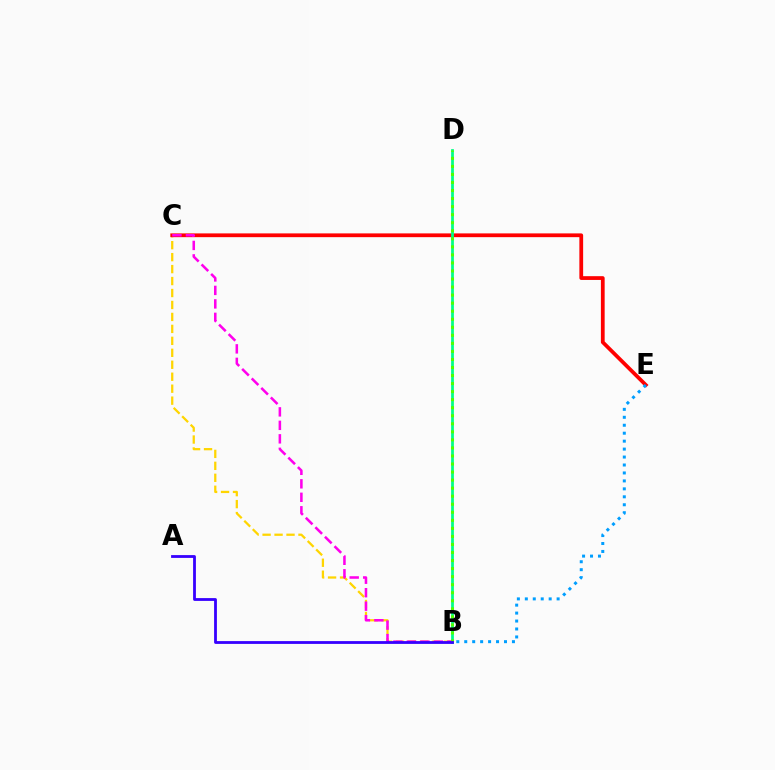{('B', 'C'): [{'color': '#ffd500', 'line_style': 'dashed', 'thickness': 1.62}, {'color': '#ff00ed', 'line_style': 'dashed', 'thickness': 1.83}], ('C', 'E'): [{'color': '#ff0000', 'line_style': 'solid', 'thickness': 2.71}], ('B', 'D'): [{'color': '#00ff86', 'line_style': 'solid', 'thickness': 1.99}, {'color': '#4fff00', 'line_style': 'dotted', 'thickness': 2.19}], ('B', 'E'): [{'color': '#009eff', 'line_style': 'dotted', 'thickness': 2.16}], ('A', 'B'): [{'color': '#3700ff', 'line_style': 'solid', 'thickness': 2.02}]}